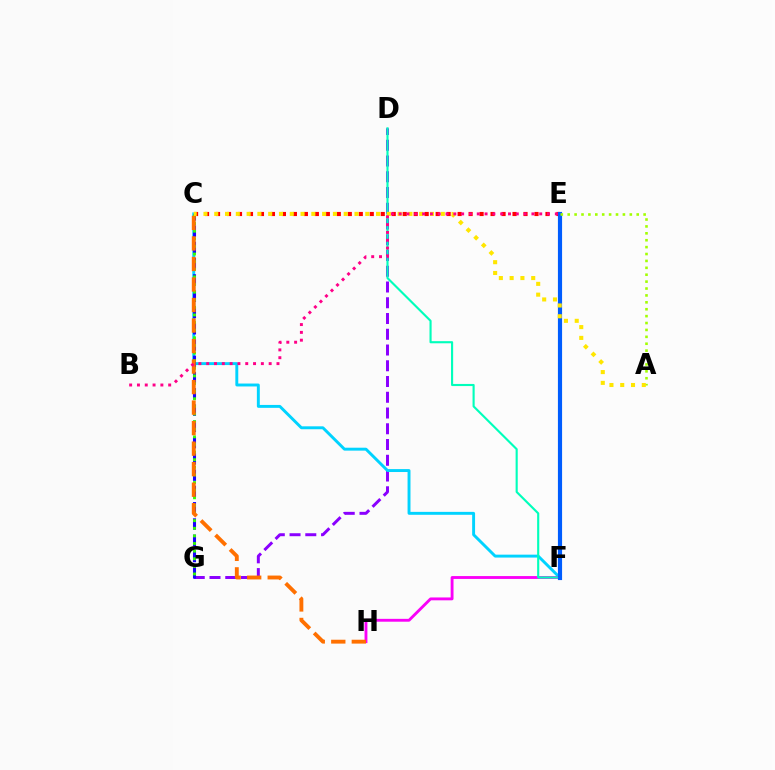{('E', 'F'): [{'color': '#00ff45', 'line_style': 'dashed', 'thickness': 2.89}, {'color': '#005dff', 'line_style': 'solid', 'thickness': 2.99}], ('D', 'G'): [{'color': '#8a00ff', 'line_style': 'dashed', 'thickness': 2.14}], ('C', 'F'): [{'color': '#00d3ff', 'line_style': 'solid', 'thickness': 2.1}], ('C', 'G'): [{'color': '#1900ff', 'line_style': 'dashed', 'thickness': 2.21}, {'color': '#31ff00', 'line_style': 'dotted', 'thickness': 2.07}], ('F', 'H'): [{'color': '#fa00f9', 'line_style': 'solid', 'thickness': 2.06}], ('D', 'F'): [{'color': '#00ffbb', 'line_style': 'solid', 'thickness': 1.53}], ('C', 'H'): [{'color': '#ff7000', 'line_style': 'dashed', 'thickness': 2.79}], ('C', 'E'): [{'color': '#ff0000', 'line_style': 'dotted', 'thickness': 2.98}], ('A', 'E'): [{'color': '#a2ff00', 'line_style': 'dotted', 'thickness': 1.88}], ('A', 'C'): [{'color': '#ffe600', 'line_style': 'dotted', 'thickness': 2.93}], ('B', 'E'): [{'color': '#ff0088', 'line_style': 'dotted', 'thickness': 2.12}]}